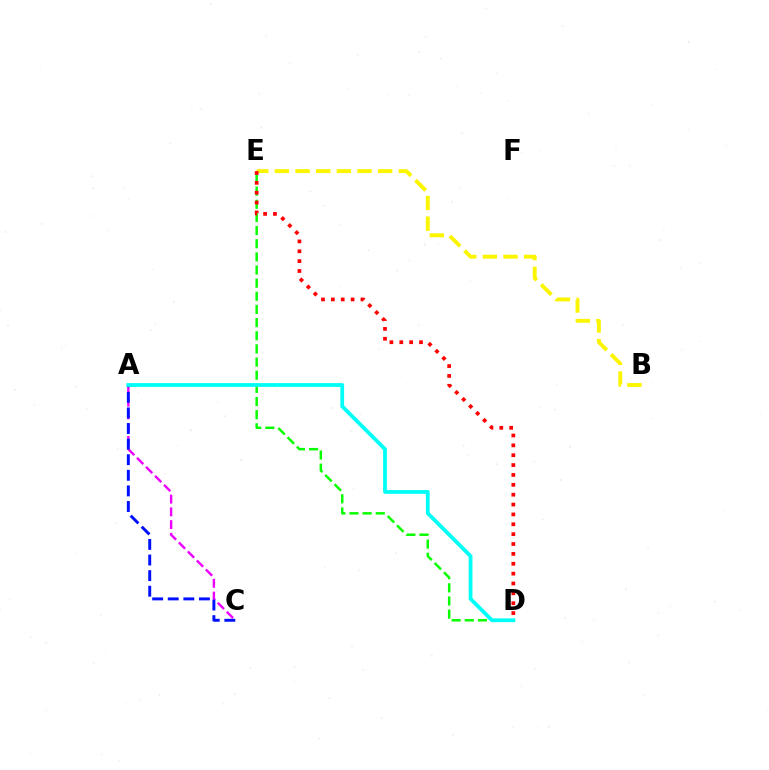{('B', 'E'): [{'color': '#fcf500', 'line_style': 'dashed', 'thickness': 2.81}], ('D', 'E'): [{'color': '#08ff00', 'line_style': 'dashed', 'thickness': 1.79}, {'color': '#ff0000', 'line_style': 'dotted', 'thickness': 2.68}], ('A', 'C'): [{'color': '#ee00ff', 'line_style': 'dashed', 'thickness': 1.73}, {'color': '#0010ff', 'line_style': 'dashed', 'thickness': 2.12}], ('A', 'D'): [{'color': '#00fff6', 'line_style': 'solid', 'thickness': 2.73}]}